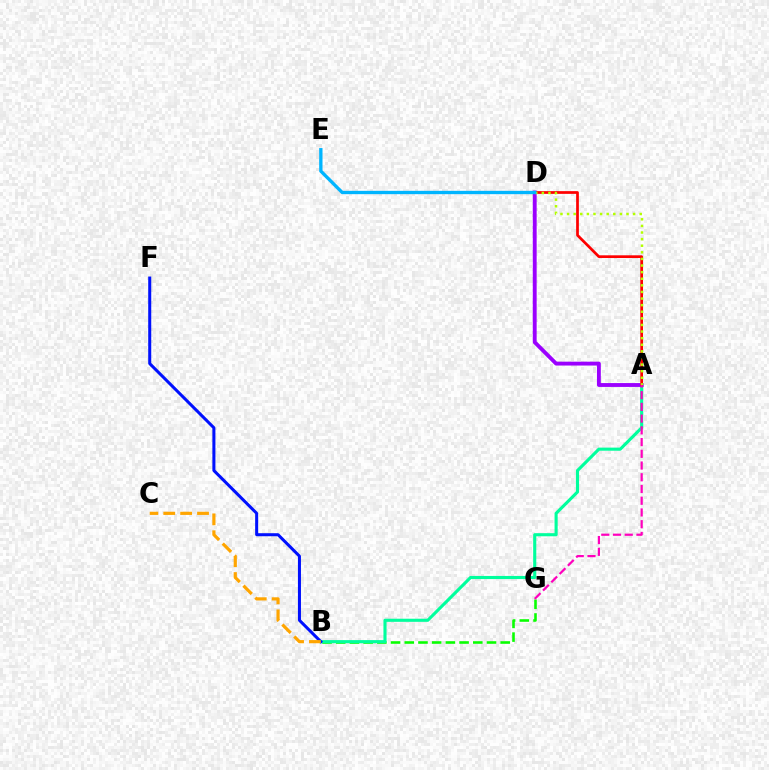{('B', 'G'): [{'color': '#08ff00', 'line_style': 'dashed', 'thickness': 1.86}], ('A', 'B'): [{'color': '#00ff9d', 'line_style': 'solid', 'thickness': 2.24}], ('B', 'F'): [{'color': '#0010ff', 'line_style': 'solid', 'thickness': 2.18}], ('A', 'D'): [{'color': '#9b00ff', 'line_style': 'solid', 'thickness': 2.78}, {'color': '#ff0000', 'line_style': 'solid', 'thickness': 1.96}, {'color': '#b3ff00', 'line_style': 'dotted', 'thickness': 1.79}], ('B', 'C'): [{'color': '#ffa500', 'line_style': 'dashed', 'thickness': 2.29}], ('D', 'E'): [{'color': '#00b5ff', 'line_style': 'solid', 'thickness': 2.4}], ('A', 'G'): [{'color': '#ff00bd', 'line_style': 'dashed', 'thickness': 1.59}]}